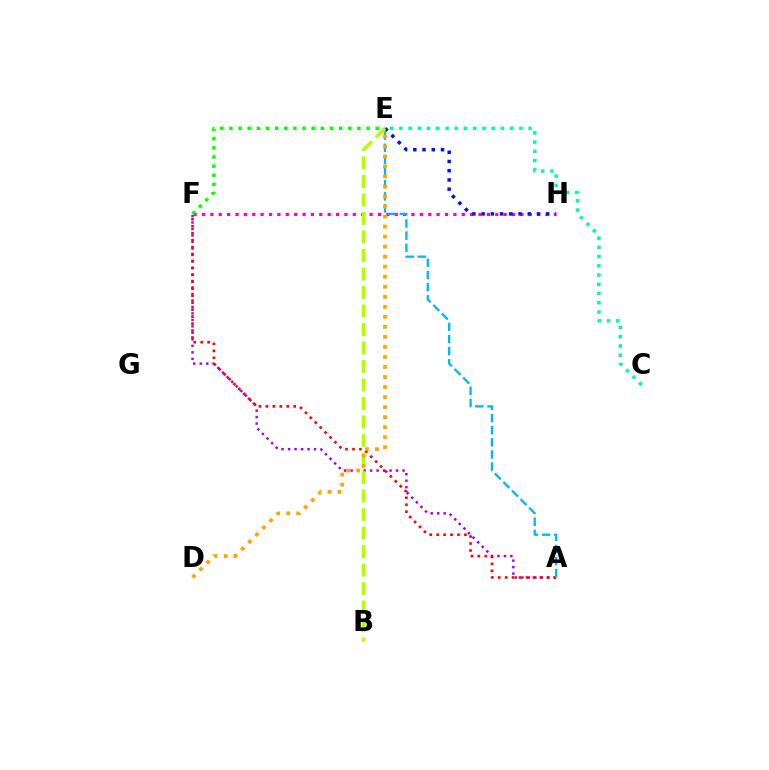{('A', 'F'): [{'color': '#9b00ff', 'line_style': 'dotted', 'thickness': 1.76}, {'color': '#ff0000', 'line_style': 'dotted', 'thickness': 1.89}], ('F', 'H'): [{'color': '#ff00bd', 'line_style': 'dotted', 'thickness': 2.28}], ('E', 'F'): [{'color': '#08ff00', 'line_style': 'dotted', 'thickness': 2.48}], ('E', 'H'): [{'color': '#0010ff', 'line_style': 'dotted', 'thickness': 2.51}], ('C', 'E'): [{'color': '#00ff9d', 'line_style': 'dotted', 'thickness': 2.51}], ('B', 'E'): [{'color': '#b3ff00', 'line_style': 'dashed', 'thickness': 2.51}], ('A', 'E'): [{'color': '#00b5ff', 'line_style': 'dashed', 'thickness': 1.65}], ('D', 'E'): [{'color': '#ffa500', 'line_style': 'dotted', 'thickness': 2.72}]}